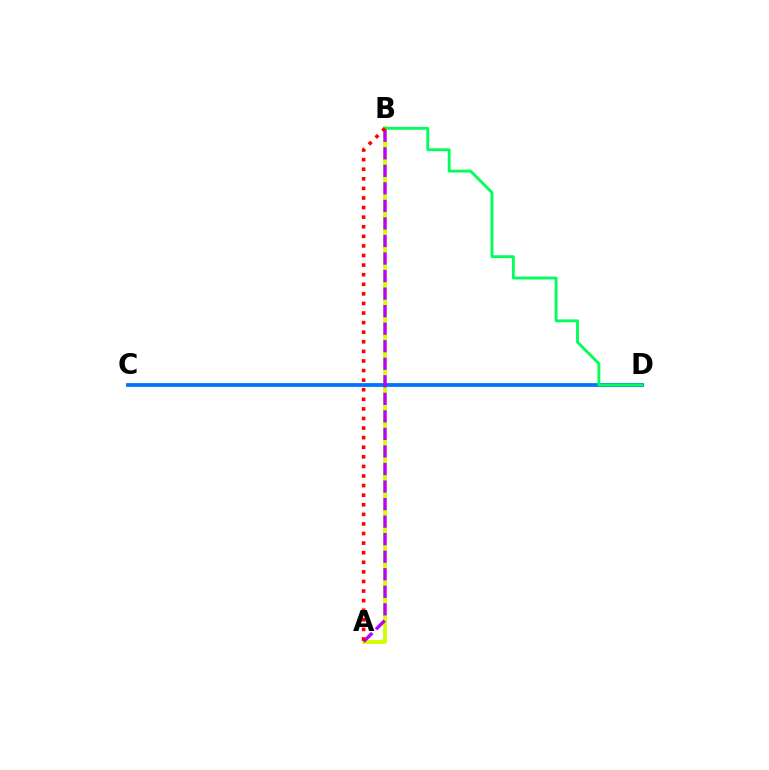{('A', 'B'): [{'color': '#d1ff00', 'line_style': 'solid', 'thickness': 2.76}, {'color': '#b900ff', 'line_style': 'dashed', 'thickness': 2.38}, {'color': '#ff0000', 'line_style': 'dotted', 'thickness': 2.6}], ('C', 'D'): [{'color': '#0074ff', 'line_style': 'solid', 'thickness': 2.73}], ('B', 'D'): [{'color': '#00ff5c', 'line_style': 'solid', 'thickness': 2.06}]}